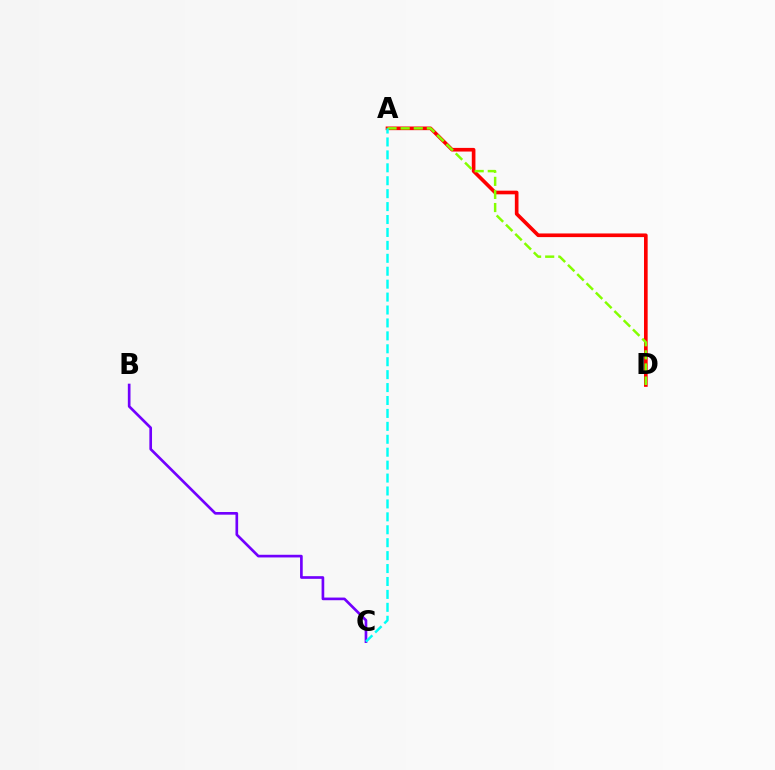{('B', 'C'): [{'color': '#7200ff', 'line_style': 'solid', 'thickness': 1.92}], ('A', 'D'): [{'color': '#ff0000', 'line_style': 'solid', 'thickness': 2.63}, {'color': '#84ff00', 'line_style': 'dashed', 'thickness': 1.78}], ('A', 'C'): [{'color': '#00fff6', 'line_style': 'dashed', 'thickness': 1.76}]}